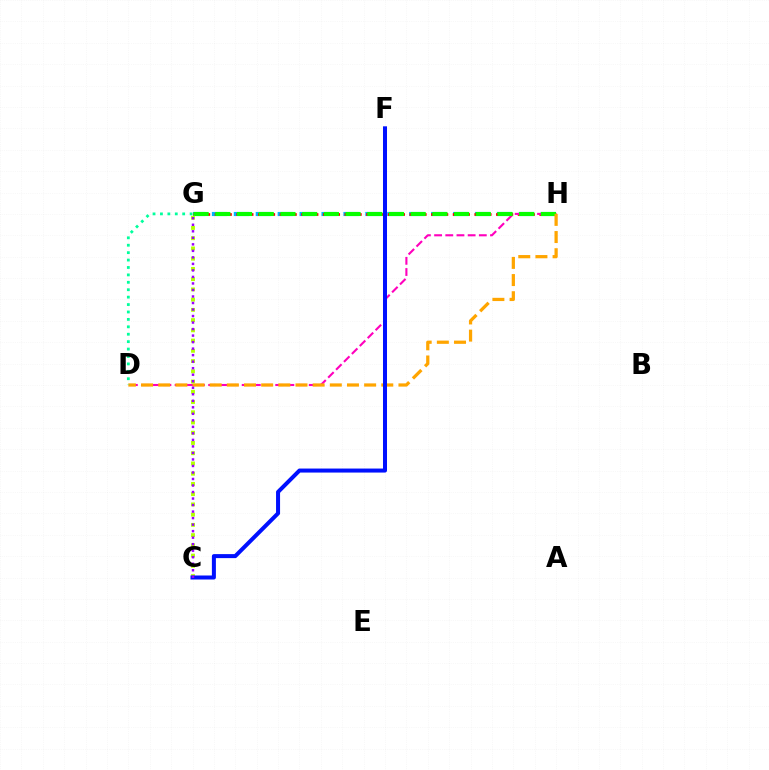{('G', 'H'): [{'color': '#00b5ff', 'line_style': 'dashed', 'thickness': 2.98}, {'color': '#ff0000', 'line_style': 'dotted', 'thickness': 1.96}, {'color': '#08ff00', 'line_style': 'dashed', 'thickness': 2.95}], ('D', 'H'): [{'color': '#ff00bd', 'line_style': 'dashed', 'thickness': 1.52}, {'color': '#ffa500', 'line_style': 'dashed', 'thickness': 2.33}], ('C', 'G'): [{'color': '#b3ff00', 'line_style': 'dotted', 'thickness': 2.78}, {'color': '#9b00ff', 'line_style': 'dotted', 'thickness': 1.77}], ('C', 'F'): [{'color': '#0010ff', 'line_style': 'solid', 'thickness': 2.89}], ('D', 'G'): [{'color': '#00ff9d', 'line_style': 'dotted', 'thickness': 2.02}]}